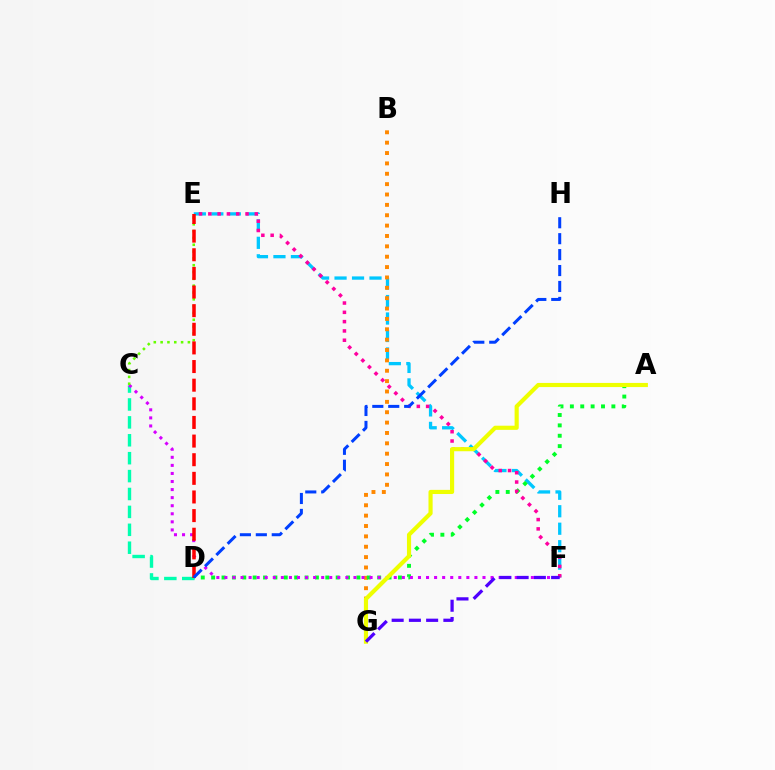{('E', 'F'): [{'color': '#00c7ff', 'line_style': 'dashed', 'thickness': 2.37}, {'color': '#ff00a0', 'line_style': 'dotted', 'thickness': 2.53}], ('B', 'G'): [{'color': '#ff8800', 'line_style': 'dotted', 'thickness': 2.82}], ('A', 'D'): [{'color': '#00ff27', 'line_style': 'dotted', 'thickness': 2.82}], ('C', 'D'): [{'color': '#00ffaf', 'line_style': 'dashed', 'thickness': 2.43}], ('C', 'F'): [{'color': '#d600ff', 'line_style': 'dotted', 'thickness': 2.19}], ('A', 'G'): [{'color': '#eeff00', 'line_style': 'solid', 'thickness': 2.98}], ('C', 'E'): [{'color': '#66ff00', 'line_style': 'dotted', 'thickness': 1.85}], ('D', 'E'): [{'color': '#ff0000', 'line_style': 'dashed', 'thickness': 2.53}], ('D', 'H'): [{'color': '#003fff', 'line_style': 'dashed', 'thickness': 2.16}], ('F', 'G'): [{'color': '#4f00ff', 'line_style': 'dashed', 'thickness': 2.34}]}